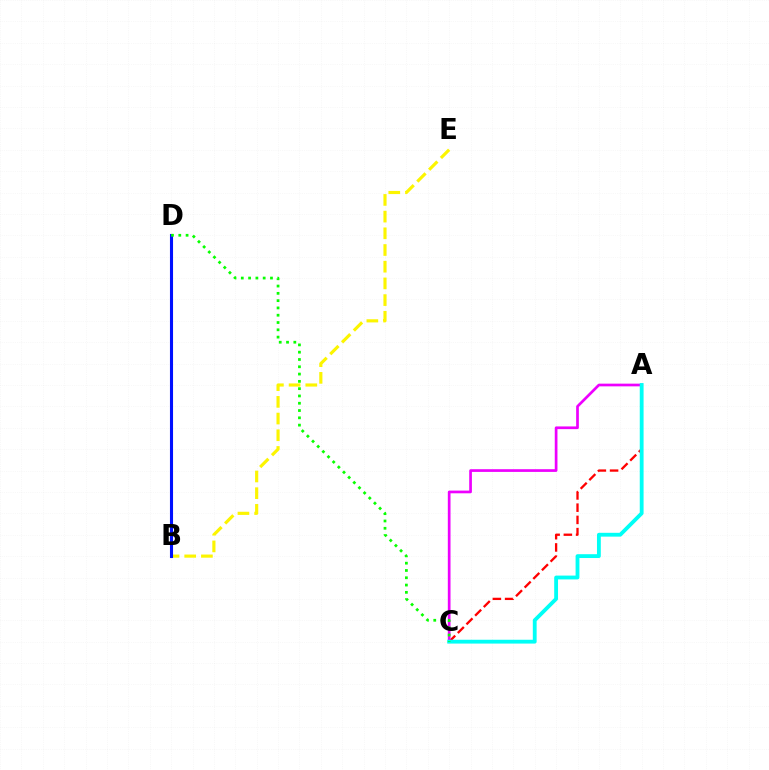{('A', 'C'): [{'color': '#ff0000', 'line_style': 'dashed', 'thickness': 1.66}, {'color': '#ee00ff', 'line_style': 'solid', 'thickness': 1.95}, {'color': '#00fff6', 'line_style': 'solid', 'thickness': 2.75}], ('B', 'E'): [{'color': '#fcf500', 'line_style': 'dashed', 'thickness': 2.27}], ('B', 'D'): [{'color': '#0010ff', 'line_style': 'solid', 'thickness': 2.22}], ('C', 'D'): [{'color': '#08ff00', 'line_style': 'dotted', 'thickness': 1.98}]}